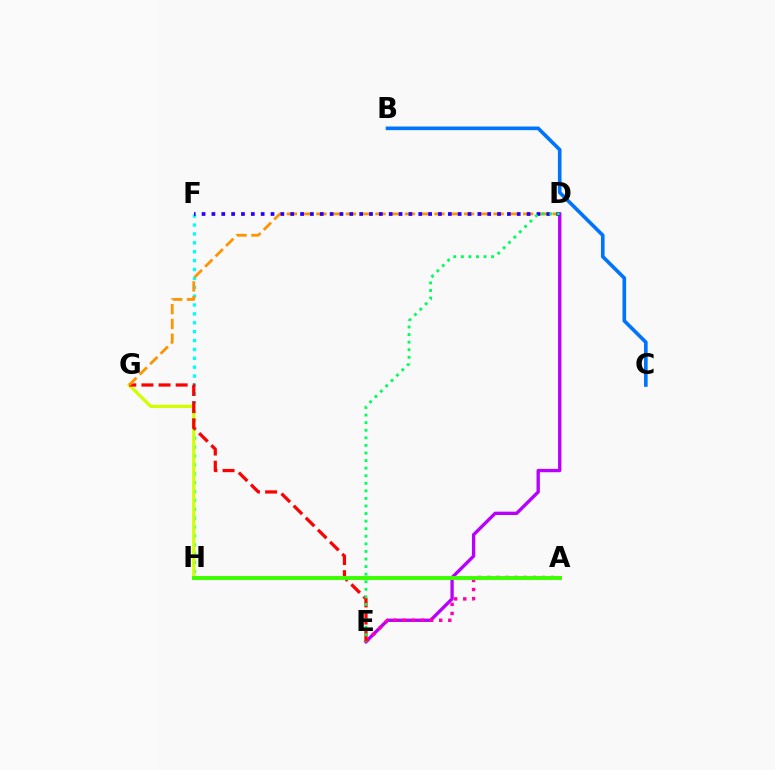{('F', 'H'): [{'color': '#00fff6', 'line_style': 'dotted', 'thickness': 2.41}], ('G', 'H'): [{'color': '#d1ff00', 'line_style': 'solid', 'thickness': 2.33}], ('D', 'E'): [{'color': '#b900ff', 'line_style': 'solid', 'thickness': 2.41}, {'color': '#00ff5c', 'line_style': 'dotted', 'thickness': 2.06}], ('A', 'E'): [{'color': '#ff00ac', 'line_style': 'dotted', 'thickness': 2.47}], ('B', 'C'): [{'color': '#0074ff', 'line_style': 'solid', 'thickness': 2.61}], ('E', 'G'): [{'color': '#ff0000', 'line_style': 'dashed', 'thickness': 2.33}], ('D', 'G'): [{'color': '#ff9400', 'line_style': 'dashed', 'thickness': 2.01}], ('D', 'F'): [{'color': '#2500ff', 'line_style': 'dotted', 'thickness': 2.68}], ('A', 'H'): [{'color': '#3dff00', 'line_style': 'solid', 'thickness': 2.83}]}